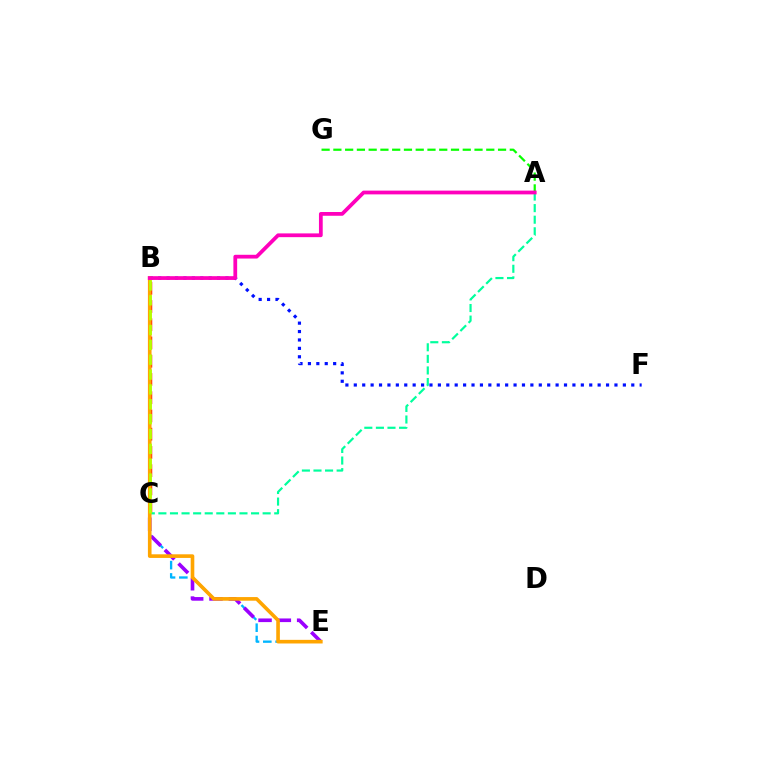{('C', 'E'): [{'color': '#00b5ff', 'line_style': 'dashed', 'thickness': 1.67}, {'color': '#9b00ff', 'line_style': 'dashed', 'thickness': 2.62}], ('B', 'F'): [{'color': '#0010ff', 'line_style': 'dotted', 'thickness': 2.28}], ('A', 'G'): [{'color': '#08ff00', 'line_style': 'dashed', 'thickness': 1.6}], ('B', 'C'): [{'color': '#ff0000', 'line_style': 'dashed', 'thickness': 2.48}, {'color': '#b3ff00', 'line_style': 'dashed', 'thickness': 2.02}], ('A', 'C'): [{'color': '#00ff9d', 'line_style': 'dashed', 'thickness': 1.57}], ('B', 'E'): [{'color': '#ffa500', 'line_style': 'solid', 'thickness': 2.61}], ('A', 'B'): [{'color': '#ff00bd', 'line_style': 'solid', 'thickness': 2.71}]}